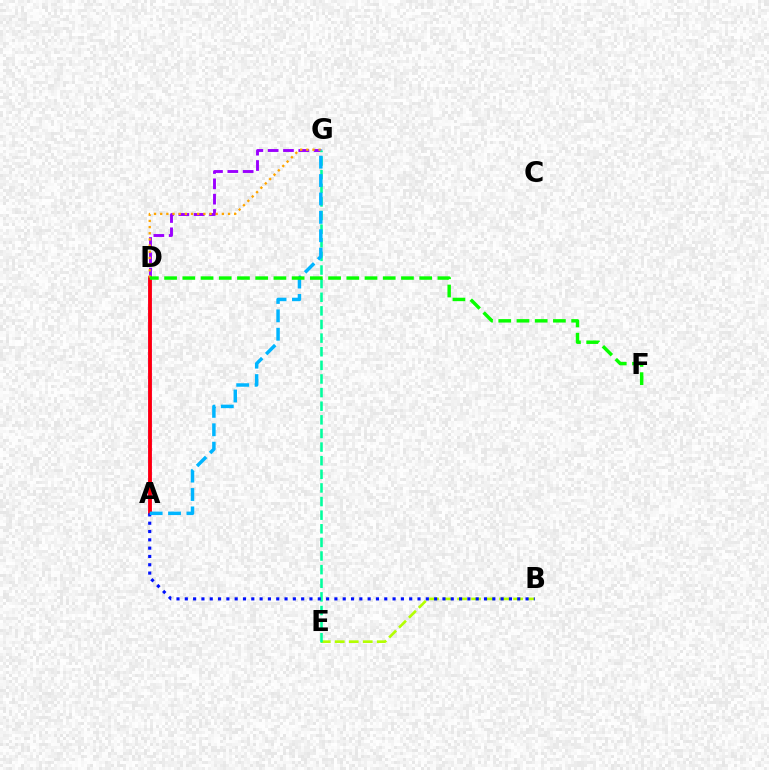{('D', 'G'): [{'color': '#9b00ff', 'line_style': 'dashed', 'thickness': 2.08}, {'color': '#ffa500', 'line_style': 'dotted', 'thickness': 1.68}], ('B', 'E'): [{'color': '#b3ff00', 'line_style': 'dashed', 'thickness': 1.9}], ('A', 'D'): [{'color': '#ff00bd', 'line_style': 'solid', 'thickness': 2.73}, {'color': '#ff0000', 'line_style': 'solid', 'thickness': 2.54}], ('E', 'G'): [{'color': '#00ff9d', 'line_style': 'dashed', 'thickness': 1.85}], ('A', 'B'): [{'color': '#0010ff', 'line_style': 'dotted', 'thickness': 2.26}], ('A', 'G'): [{'color': '#00b5ff', 'line_style': 'dashed', 'thickness': 2.5}], ('D', 'F'): [{'color': '#08ff00', 'line_style': 'dashed', 'thickness': 2.48}]}